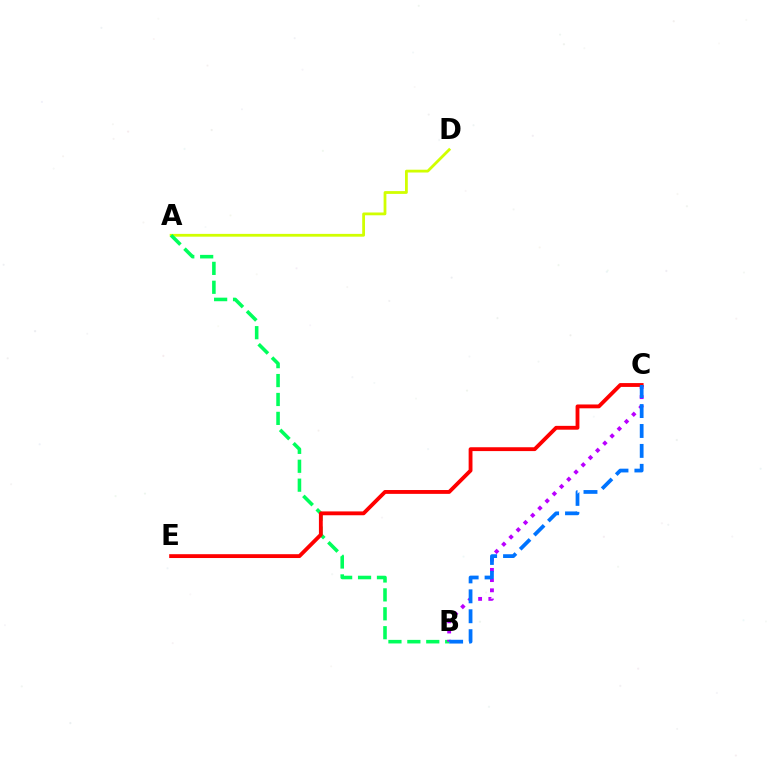{('A', 'D'): [{'color': '#d1ff00', 'line_style': 'solid', 'thickness': 2.01}], ('A', 'B'): [{'color': '#00ff5c', 'line_style': 'dashed', 'thickness': 2.57}], ('B', 'C'): [{'color': '#b900ff', 'line_style': 'dotted', 'thickness': 2.77}, {'color': '#0074ff', 'line_style': 'dashed', 'thickness': 2.71}], ('C', 'E'): [{'color': '#ff0000', 'line_style': 'solid', 'thickness': 2.76}]}